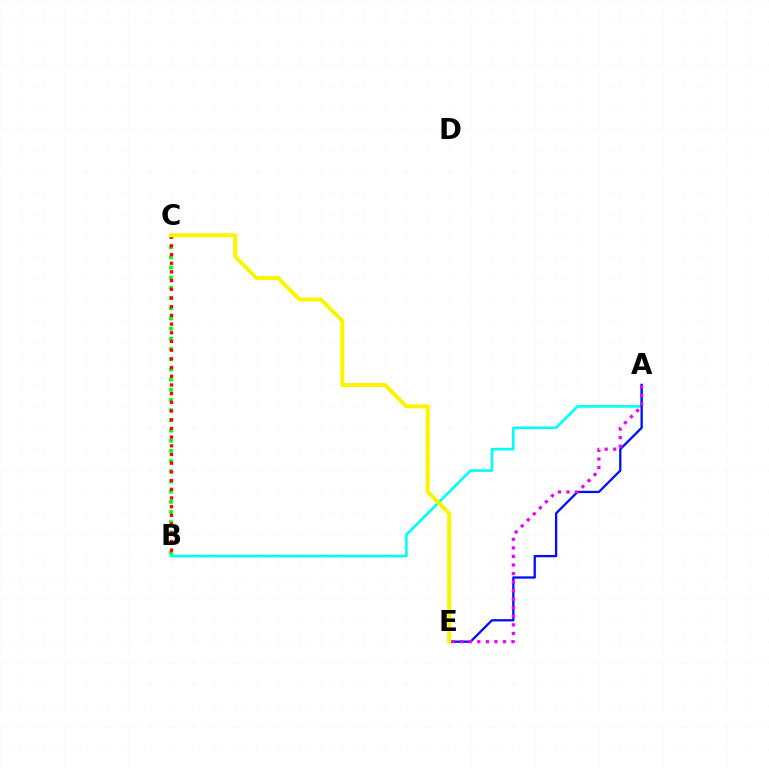{('A', 'B'): [{'color': '#00fff6', 'line_style': 'solid', 'thickness': 1.89}], ('A', 'E'): [{'color': '#0010ff', 'line_style': 'solid', 'thickness': 1.66}, {'color': '#ee00ff', 'line_style': 'dotted', 'thickness': 2.32}], ('B', 'C'): [{'color': '#08ff00', 'line_style': 'dotted', 'thickness': 2.77}, {'color': '#ff0000', 'line_style': 'dotted', 'thickness': 2.36}], ('C', 'E'): [{'color': '#fcf500', 'line_style': 'solid', 'thickness': 2.88}]}